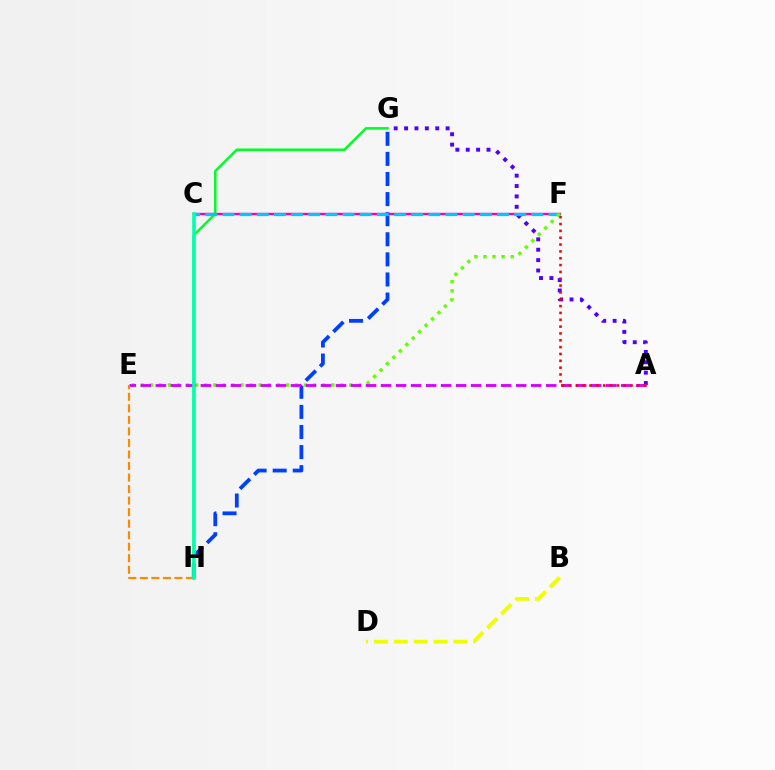{('G', 'H'): [{'color': '#003fff', 'line_style': 'dashed', 'thickness': 2.73}, {'color': '#00ff27', 'line_style': 'solid', 'thickness': 1.81}], ('C', 'F'): [{'color': '#ff00a0', 'line_style': 'solid', 'thickness': 1.7}, {'color': '#00c7ff', 'line_style': 'dashed', 'thickness': 2.33}], ('A', 'G'): [{'color': '#4f00ff', 'line_style': 'dotted', 'thickness': 2.82}], ('E', 'F'): [{'color': '#66ff00', 'line_style': 'dotted', 'thickness': 2.46}], ('B', 'D'): [{'color': '#eeff00', 'line_style': 'dashed', 'thickness': 2.69}], ('A', 'E'): [{'color': '#d600ff', 'line_style': 'dashed', 'thickness': 2.04}], ('E', 'H'): [{'color': '#ff8800', 'line_style': 'dashed', 'thickness': 1.57}], ('A', 'F'): [{'color': '#ff0000', 'line_style': 'dotted', 'thickness': 1.86}], ('C', 'H'): [{'color': '#00ffaf', 'line_style': 'solid', 'thickness': 2.59}]}